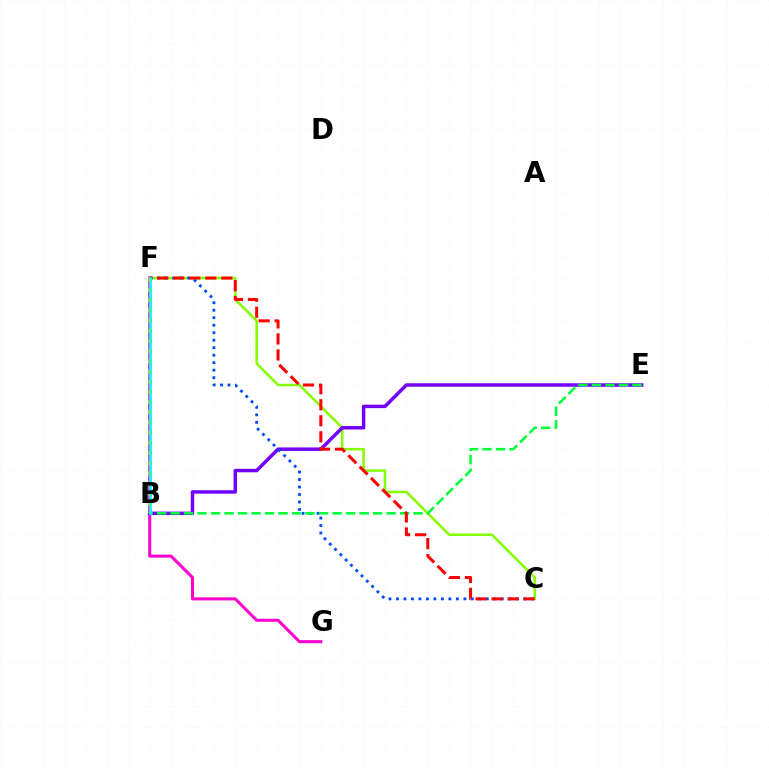{('C', 'F'): [{'color': '#84ff00', 'line_style': 'solid', 'thickness': 1.82}, {'color': '#004bff', 'line_style': 'dotted', 'thickness': 2.04}, {'color': '#ff0000', 'line_style': 'dashed', 'thickness': 2.18}], ('F', 'G'): [{'color': '#ff00cf', 'line_style': 'solid', 'thickness': 2.19}], ('B', 'E'): [{'color': '#7200ff', 'line_style': 'solid', 'thickness': 2.5}, {'color': '#00ff39', 'line_style': 'dashed', 'thickness': 1.83}], ('B', 'F'): [{'color': '#ffbd00', 'line_style': 'dotted', 'thickness': 2.77}, {'color': '#00fff6', 'line_style': 'solid', 'thickness': 1.91}]}